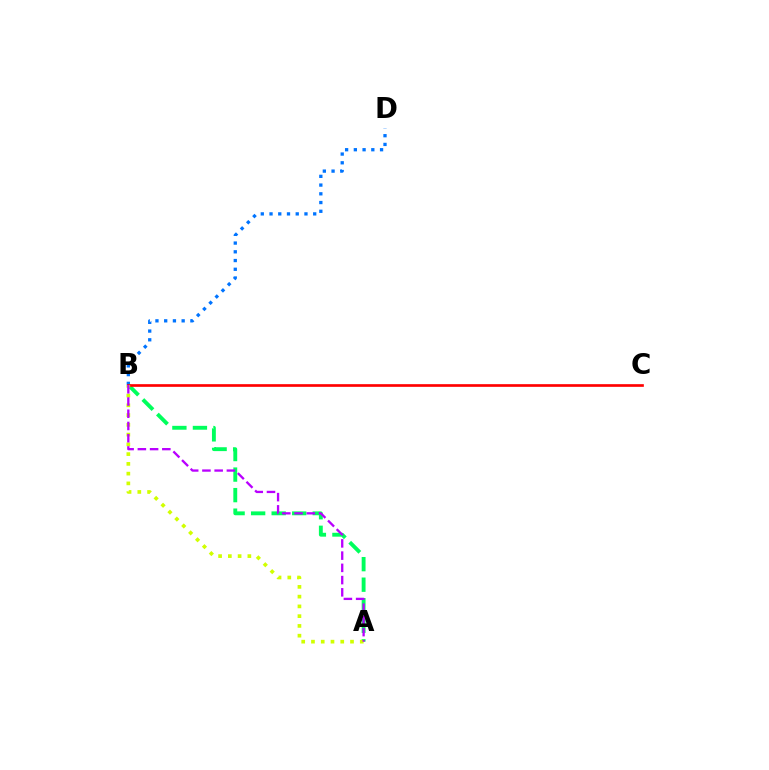{('B', 'D'): [{'color': '#0074ff', 'line_style': 'dotted', 'thickness': 2.37}], ('A', 'B'): [{'color': '#00ff5c', 'line_style': 'dashed', 'thickness': 2.79}, {'color': '#d1ff00', 'line_style': 'dotted', 'thickness': 2.65}, {'color': '#b900ff', 'line_style': 'dashed', 'thickness': 1.66}], ('B', 'C'): [{'color': '#ff0000', 'line_style': 'solid', 'thickness': 1.92}]}